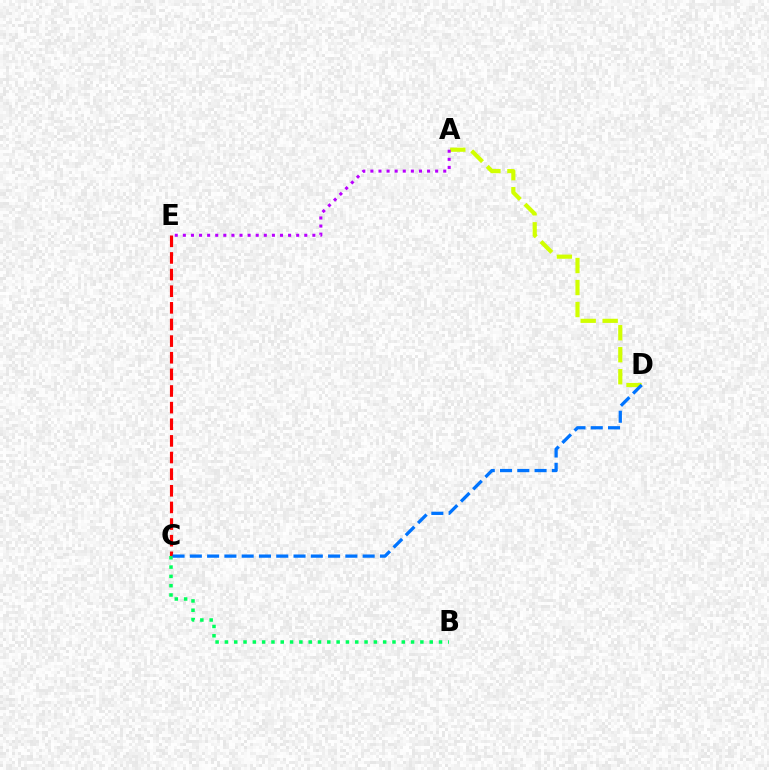{('C', 'E'): [{'color': '#ff0000', 'line_style': 'dashed', 'thickness': 2.26}], ('B', 'C'): [{'color': '#00ff5c', 'line_style': 'dotted', 'thickness': 2.53}], ('A', 'D'): [{'color': '#d1ff00', 'line_style': 'dashed', 'thickness': 2.99}], ('C', 'D'): [{'color': '#0074ff', 'line_style': 'dashed', 'thickness': 2.35}], ('A', 'E'): [{'color': '#b900ff', 'line_style': 'dotted', 'thickness': 2.2}]}